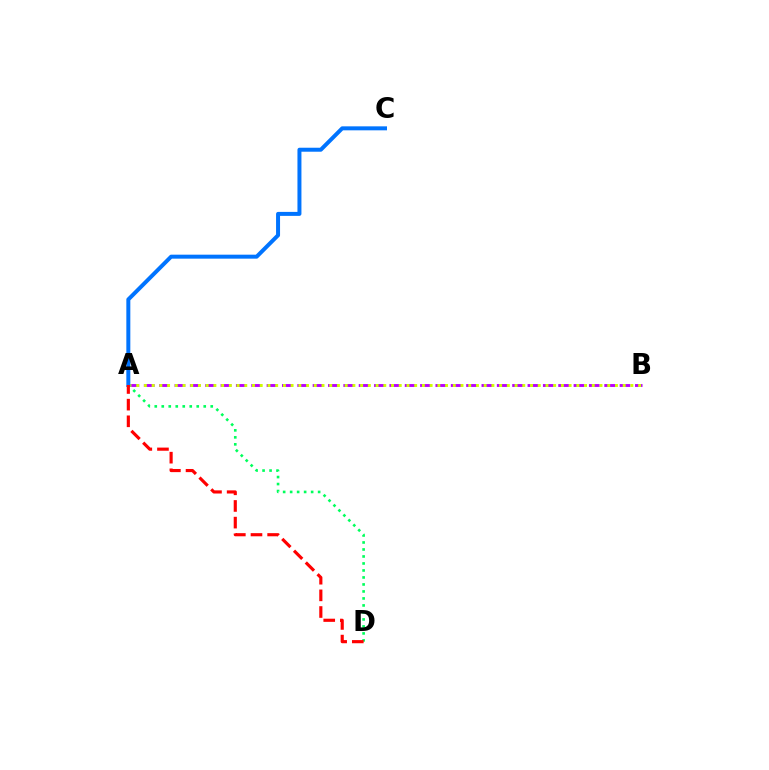{('A', 'B'): [{'color': '#b900ff', 'line_style': 'dashed', 'thickness': 2.09}, {'color': '#d1ff00', 'line_style': 'dotted', 'thickness': 2.1}], ('A', 'D'): [{'color': '#00ff5c', 'line_style': 'dotted', 'thickness': 1.9}, {'color': '#ff0000', 'line_style': 'dashed', 'thickness': 2.26}], ('A', 'C'): [{'color': '#0074ff', 'line_style': 'solid', 'thickness': 2.87}]}